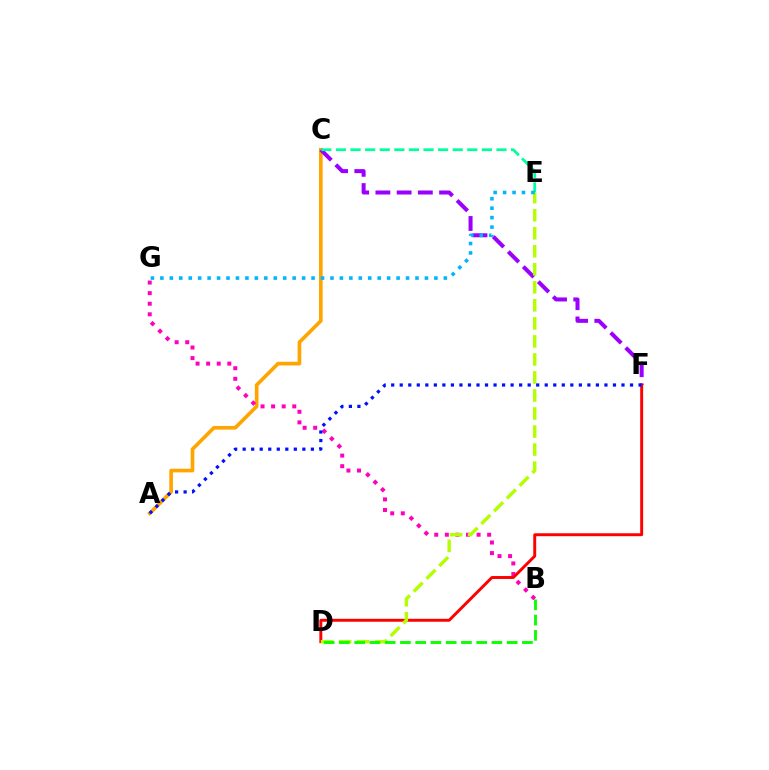{('A', 'C'): [{'color': '#ffa500', 'line_style': 'solid', 'thickness': 2.63}], ('C', 'F'): [{'color': '#9b00ff', 'line_style': 'dashed', 'thickness': 2.88}], ('C', 'E'): [{'color': '#00ff9d', 'line_style': 'dashed', 'thickness': 1.98}], ('B', 'G'): [{'color': '#ff00bd', 'line_style': 'dotted', 'thickness': 2.87}], ('D', 'F'): [{'color': '#ff0000', 'line_style': 'solid', 'thickness': 2.11}], ('D', 'E'): [{'color': '#b3ff00', 'line_style': 'dashed', 'thickness': 2.45}], ('A', 'F'): [{'color': '#0010ff', 'line_style': 'dotted', 'thickness': 2.32}], ('B', 'D'): [{'color': '#08ff00', 'line_style': 'dashed', 'thickness': 2.07}], ('E', 'G'): [{'color': '#00b5ff', 'line_style': 'dotted', 'thickness': 2.57}]}